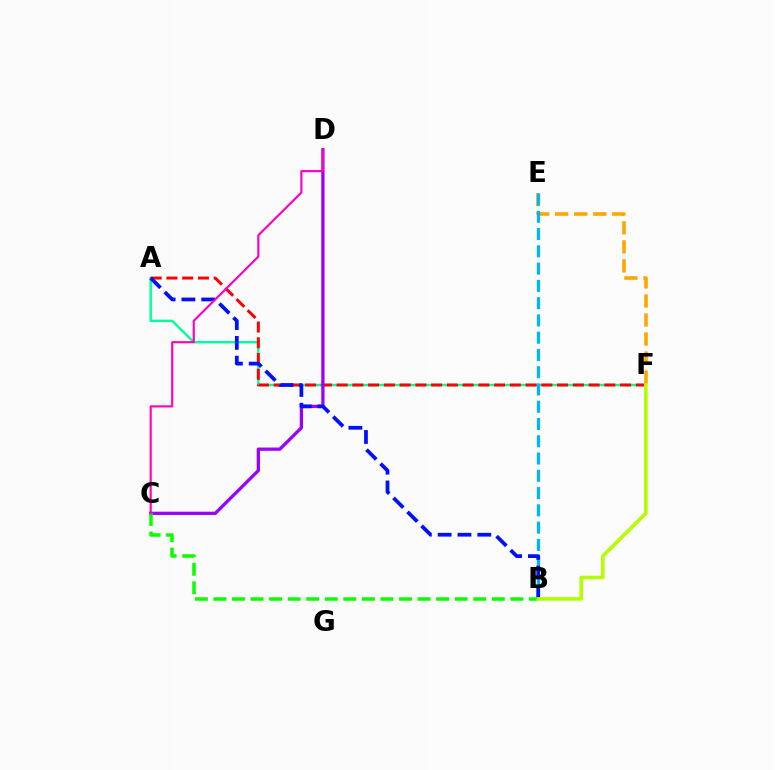{('A', 'F'): [{'color': '#00ff9d', 'line_style': 'solid', 'thickness': 1.75}, {'color': '#ff0000', 'line_style': 'dashed', 'thickness': 2.14}], ('E', 'F'): [{'color': '#ffa500', 'line_style': 'dashed', 'thickness': 2.59}], ('C', 'D'): [{'color': '#9b00ff', 'line_style': 'solid', 'thickness': 2.36}, {'color': '#ff00bd', 'line_style': 'solid', 'thickness': 1.55}], ('B', 'C'): [{'color': '#08ff00', 'line_style': 'dashed', 'thickness': 2.52}], ('B', 'E'): [{'color': '#00b5ff', 'line_style': 'dashed', 'thickness': 2.35}], ('A', 'B'): [{'color': '#0010ff', 'line_style': 'dashed', 'thickness': 2.69}], ('B', 'F'): [{'color': '#b3ff00', 'line_style': 'solid', 'thickness': 2.61}]}